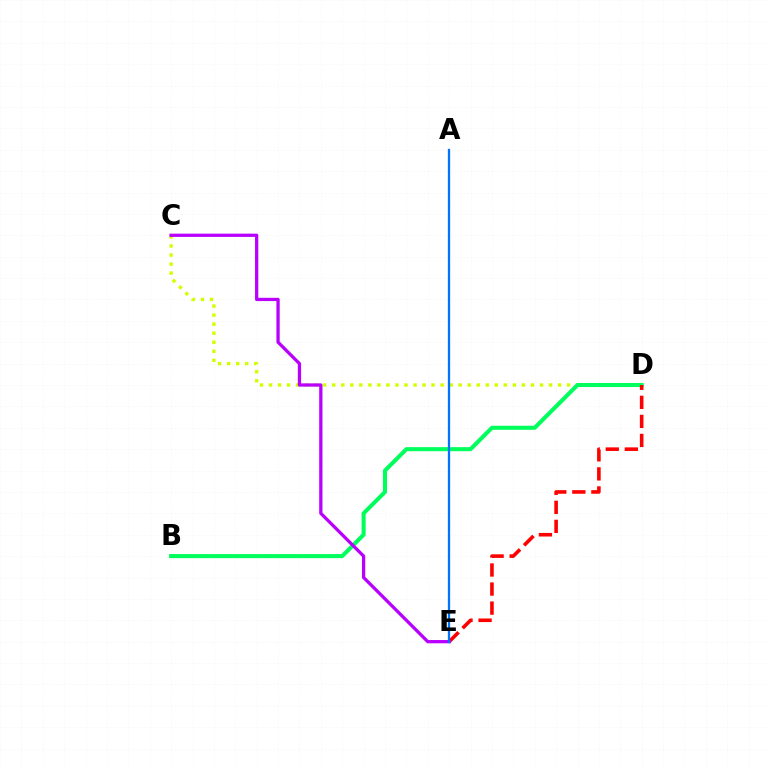{('C', 'D'): [{'color': '#d1ff00', 'line_style': 'dotted', 'thickness': 2.45}], ('B', 'D'): [{'color': '#00ff5c', 'line_style': 'solid', 'thickness': 2.92}], ('D', 'E'): [{'color': '#ff0000', 'line_style': 'dashed', 'thickness': 2.59}], ('C', 'E'): [{'color': '#b900ff', 'line_style': 'solid', 'thickness': 2.36}], ('A', 'E'): [{'color': '#0074ff', 'line_style': 'solid', 'thickness': 1.65}]}